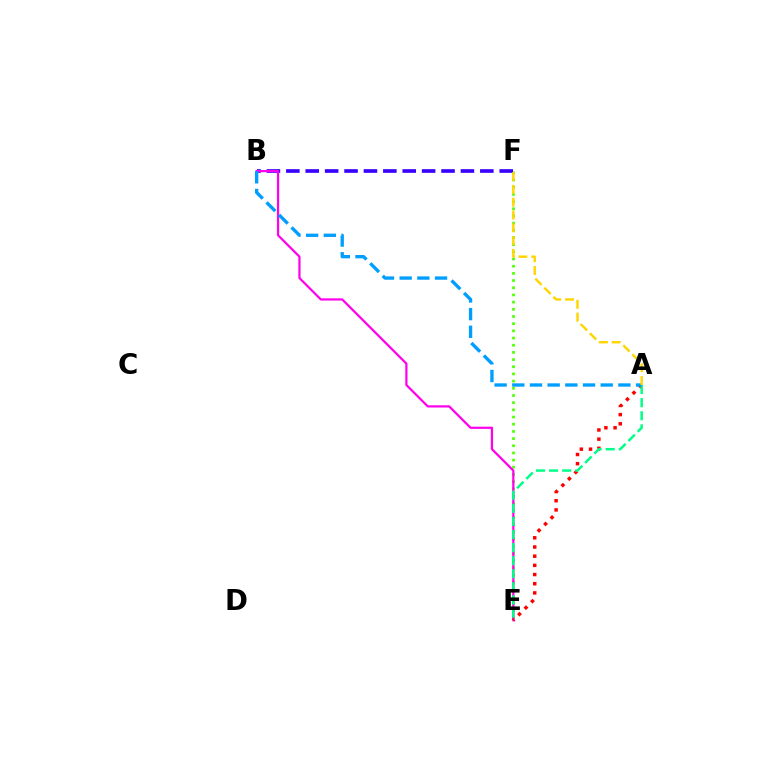{('E', 'F'): [{'color': '#4fff00', 'line_style': 'dotted', 'thickness': 1.95}], ('B', 'F'): [{'color': '#3700ff', 'line_style': 'dashed', 'thickness': 2.64}], ('B', 'E'): [{'color': '#ff00ed', 'line_style': 'solid', 'thickness': 1.6}], ('A', 'E'): [{'color': '#ff0000', 'line_style': 'dotted', 'thickness': 2.5}, {'color': '#00ff86', 'line_style': 'dashed', 'thickness': 1.78}], ('A', 'B'): [{'color': '#009eff', 'line_style': 'dashed', 'thickness': 2.4}], ('A', 'F'): [{'color': '#ffd500', 'line_style': 'dashed', 'thickness': 1.74}]}